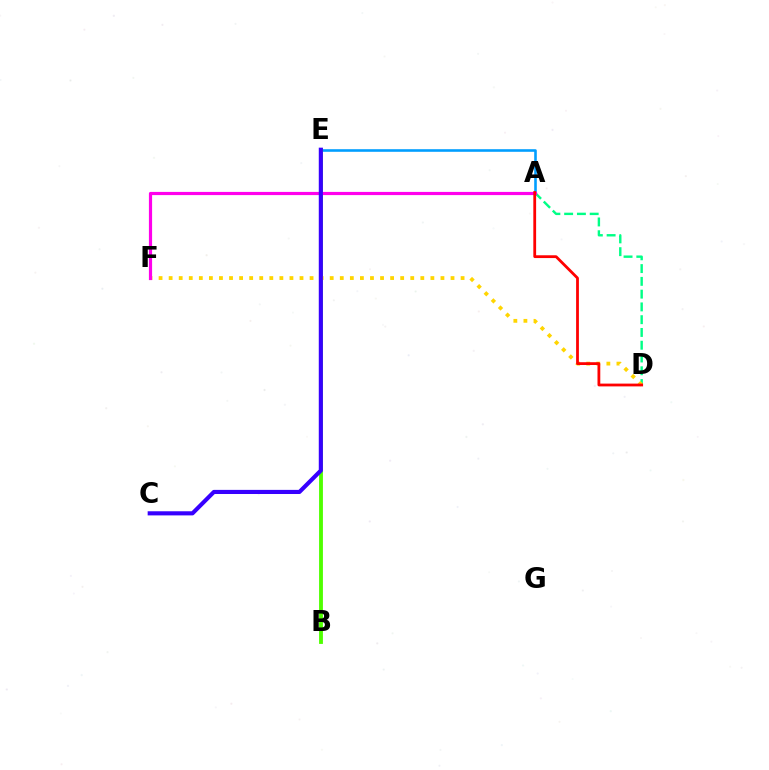{('A', 'E'): [{'color': '#009eff', 'line_style': 'solid', 'thickness': 1.87}], ('B', 'E'): [{'color': '#4fff00', 'line_style': 'solid', 'thickness': 2.77}], ('A', 'D'): [{'color': '#00ff86', 'line_style': 'dashed', 'thickness': 1.74}, {'color': '#ff0000', 'line_style': 'solid', 'thickness': 2.01}], ('D', 'F'): [{'color': '#ffd500', 'line_style': 'dotted', 'thickness': 2.74}], ('A', 'F'): [{'color': '#ff00ed', 'line_style': 'solid', 'thickness': 2.3}], ('C', 'E'): [{'color': '#3700ff', 'line_style': 'solid', 'thickness': 2.97}]}